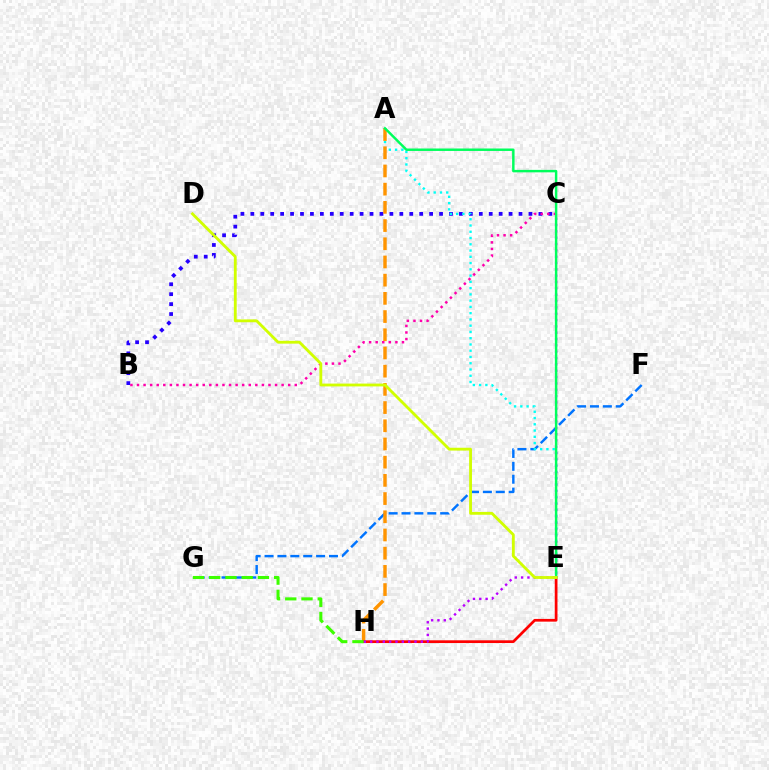{('F', 'G'): [{'color': '#0074ff', 'line_style': 'dashed', 'thickness': 1.75}], ('B', 'C'): [{'color': '#2500ff', 'line_style': 'dotted', 'thickness': 2.7}, {'color': '#ff00ac', 'line_style': 'dotted', 'thickness': 1.79}], ('A', 'E'): [{'color': '#00fff6', 'line_style': 'dotted', 'thickness': 1.7}, {'color': '#00ff5c', 'line_style': 'solid', 'thickness': 1.77}], ('A', 'H'): [{'color': '#ff9400', 'line_style': 'dashed', 'thickness': 2.47}], ('E', 'H'): [{'color': '#ff0000', 'line_style': 'solid', 'thickness': 1.96}], ('C', 'H'): [{'color': '#b900ff', 'line_style': 'dotted', 'thickness': 1.72}], ('D', 'E'): [{'color': '#d1ff00', 'line_style': 'solid', 'thickness': 2.03}], ('G', 'H'): [{'color': '#3dff00', 'line_style': 'dashed', 'thickness': 2.21}]}